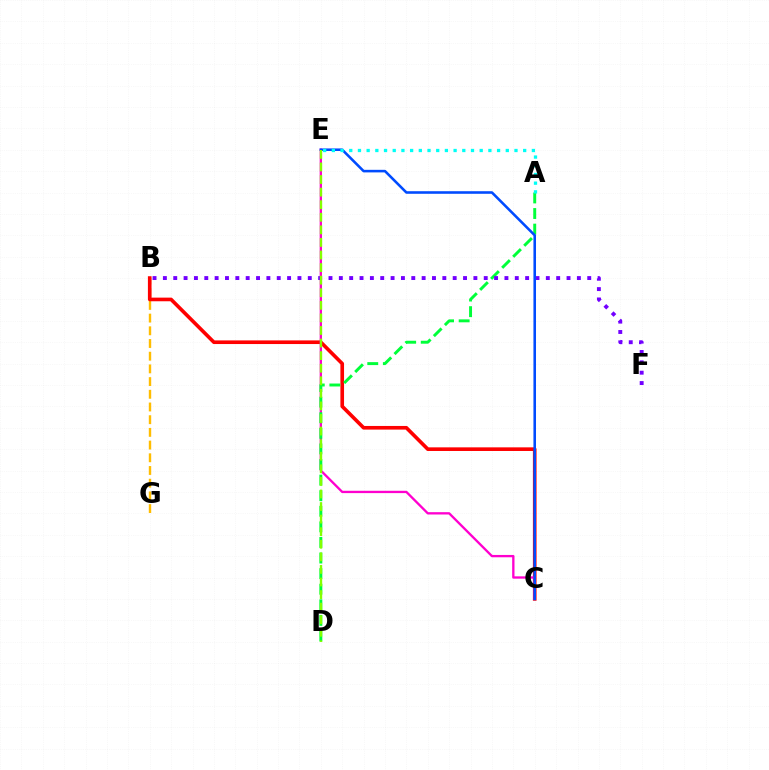{('B', 'G'): [{'color': '#ffbd00', 'line_style': 'dashed', 'thickness': 1.72}], ('B', 'C'): [{'color': '#ff0000', 'line_style': 'solid', 'thickness': 2.62}], ('C', 'E'): [{'color': '#ff00cf', 'line_style': 'solid', 'thickness': 1.68}, {'color': '#004bff', 'line_style': 'solid', 'thickness': 1.85}], ('A', 'D'): [{'color': '#00ff39', 'line_style': 'dashed', 'thickness': 2.12}], ('B', 'F'): [{'color': '#7200ff', 'line_style': 'dotted', 'thickness': 2.81}], ('D', 'E'): [{'color': '#84ff00', 'line_style': 'dashed', 'thickness': 1.71}], ('A', 'E'): [{'color': '#00fff6', 'line_style': 'dotted', 'thickness': 2.36}]}